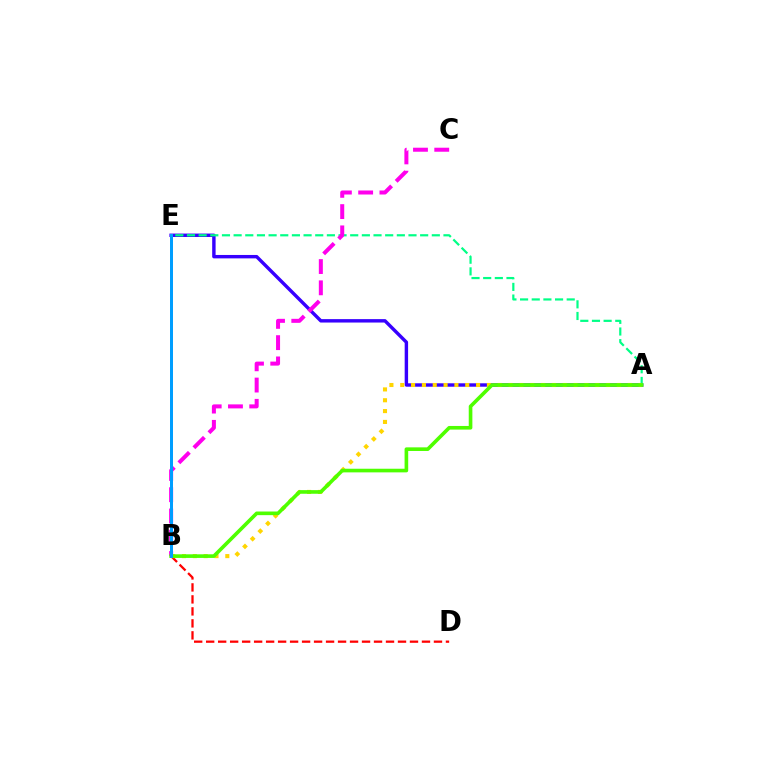{('B', 'D'): [{'color': '#ff0000', 'line_style': 'dashed', 'thickness': 1.63}], ('A', 'E'): [{'color': '#3700ff', 'line_style': 'solid', 'thickness': 2.46}, {'color': '#00ff86', 'line_style': 'dashed', 'thickness': 1.58}], ('A', 'B'): [{'color': '#ffd500', 'line_style': 'dotted', 'thickness': 2.94}, {'color': '#4fff00', 'line_style': 'solid', 'thickness': 2.61}], ('B', 'C'): [{'color': '#ff00ed', 'line_style': 'dashed', 'thickness': 2.89}], ('B', 'E'): [{'color': '#009eff', 'line_style': 'solid', 'thickness': 2.16}]}